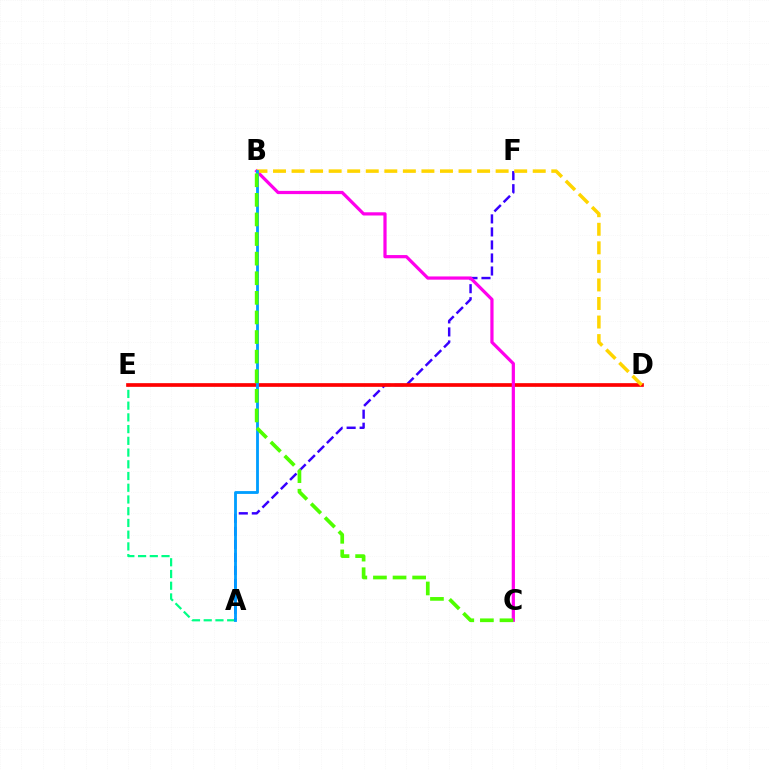{('A', 'E'): [{'color': '#00ff86', 'line_style': 'dashed', 'thickness': 1.59}], ('A', 'F'): [{'color': '#3700ff', 'line_style': 'dashed', 'thickness': 1.77}], ('D', 'E'): [{'color': '#ff0000', 'line_style': 'solid', 'thickness': 2.65}], ('B', 'C'): [{'color': '#ff00ed', 'line_style': 'solid', 'thickness': 2.32}, {'color': '#4fff00', 'line_style': 'dashed', 'thickness': 2.66}], ('B', 'D'): [{'color': '#ffd500', 'line_style': 'dashed', 'thickness': 2.52}], ('A', 'B'): [{'color': '#009eff', 'line_style': 'solid', 'thickness': 2.04}]}